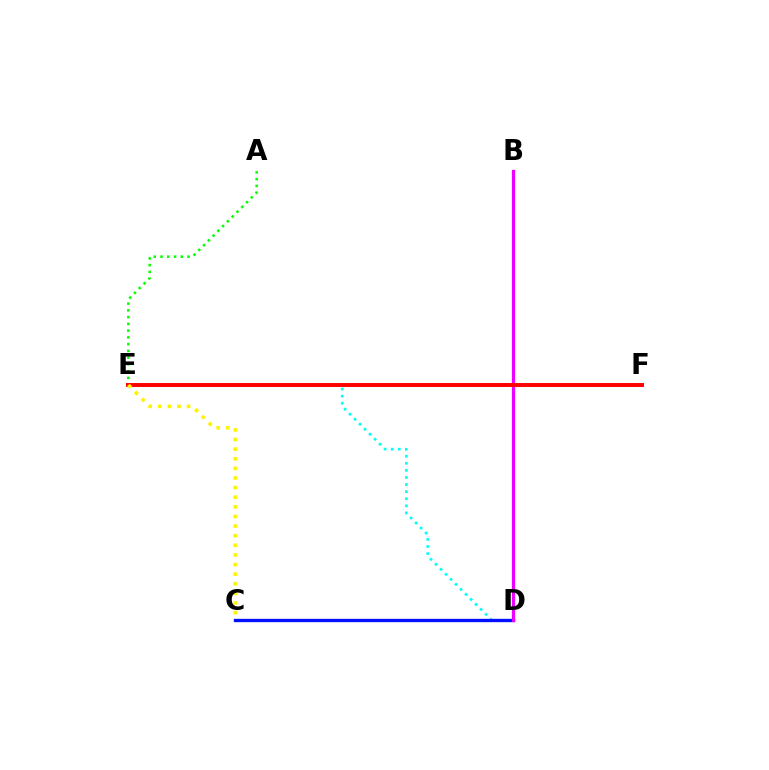{('D', 'E'): [{'color': '#00fff6', 'line_style': 'dotted', 'thickness': 1.92}], ('C', 'D'): [{'color': '#0010ff', 'line_style': 'solid', 'thickness': 2.4}], ('A', 'E'): [{'color': '#08ff00', 'line_style': 'dotted', 'thickness': 1.84}], ('B', 'D'): [{'color': '#ee00ff', 'line_style': 'solid', 'thickness': 2.31}], ('E', 'F'): [{'color': '#ff0000', 'line_style': 'solid', 'thickness': 2.84}], ('C', 'E'): [{'color': '#fcf500', 'line_style': 'dotted', 'thickness': 2.61}]}